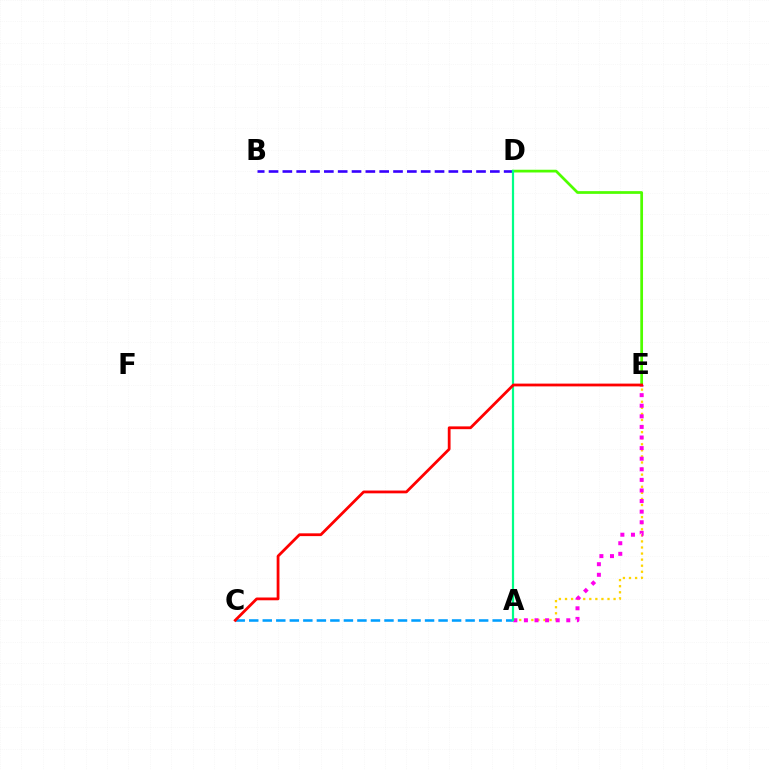{('A', 'C'): [{'color': '#009eff', 'line_style': 'dashed', 'thickness': 1.84}], ('A', 'E'): [{'color': '#ffd500', 'line_style': 'dotted', 'thickness': 1.65}, {'color': '#ff00ed', 'line_style': 'dotted', 'thickness': 2.88}], ('B', 'D'): [{'color': '#3700ff', 'line_style': 'dashed', 'thickness': 1.88}], ('D', 'E'): [{'color': '#4fff00', 'line_style': 'solid', 'thickness': 1.97}], ('A', 'D'): [{'color': '#00ff86', 'line_style': 'solid', 'thickness': 1.59}], ('C', 'E'): [{'color': '#ff0000', 'line_style': 'solid', 'thickness': 2.0}]}